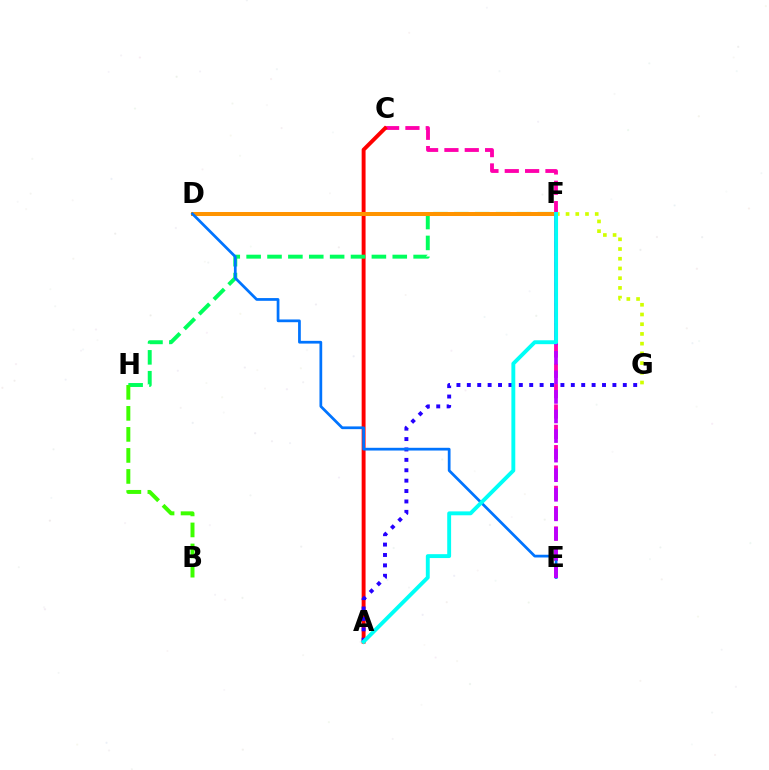{('F', 'G'): [{'color': '#d1ff00', 'line_style': 'dotted', 'thickness': 2.64}], ('C', 'E'): [{'color': '#ff00ac', 'line_style': 'dashed', 'thickness': 2.76}], ('A', 'C'): [{'color': '#ff0000', 'line_style': 'solid', 'thickness': 2.81}], ('A', 'G'): [{'color': '#2500ff', 'line_style': 'dotted', 'thickness': 2.83}], ('F', 'H'): [{'color': '#00ff5c', 'line_style': 'dashed', 'thickness': 2.84}], ('D', 'F'): [{'color': '#ff9400', 'line_style': 'solid', 'thickness': 2.89}], ('D', 'E'): [{'color': '#0074ff', 'line_style': 'solid', 'thickness': 1.97}], ('B', 'H'): [{'color': '#3dff00', 'line_style': 'dashed', 'thickness': 2.86}], ('E', 'F'): [{'color': '#b900ff', 'line_style': 'dashed', 'thickness': 2.66}], ('A', 'F'): [{'color': '#00fff6', 'line_style': 'solid', 'thickness': 2.8}]}